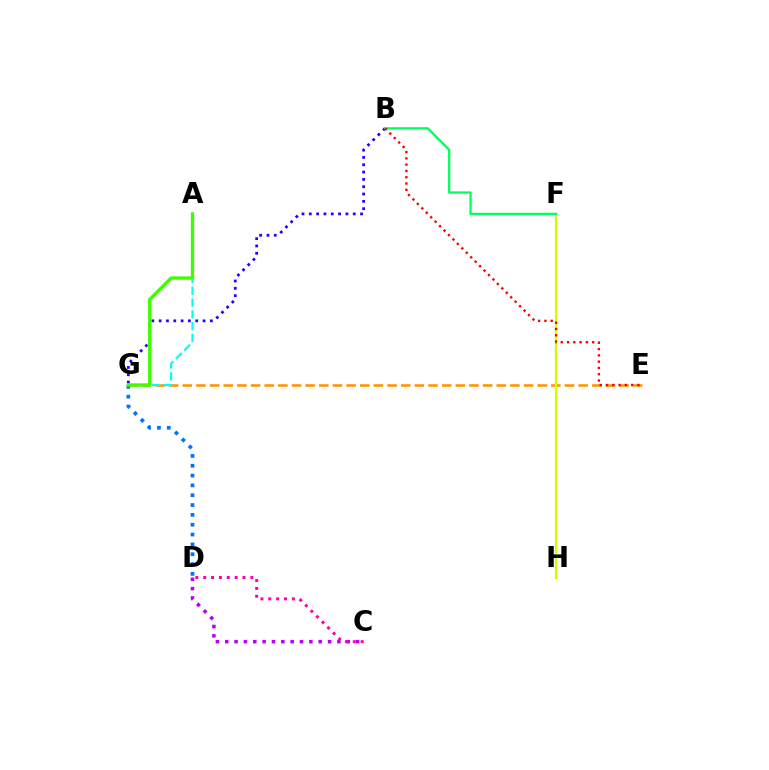{('B', 'G'): [{'color': '#2500ff', 'line_style': 'dotted', 'thickness': 1.99}], ('E', 'G'): [{'color': '#ff9400', 'line_style': 'dashed', 'thickness': 1.85}], ('A', 'G'): [{'color': '#00fff6', 'line_style': 'dashed', 'thickness': 1.61}, {'color': '#3dff00', 'line_style': 'solid', 'thickness': 2.39}], ('D', 'G'): [{'color': '#0074ff', 'line_style': 'dotted', 'thickness': 2.67}], ('F', 'H'): [{'color': '#d1ff00', 'line_style': 'solid', 'thickness': 1.64}], ('C', 'D'): [{'color': '#b900ff', 'line_style': 'dotted', 'thickness': 2.54}, {'color': '#ff00ac', 'line_style': 'dotted', 'thickness': 2.14}], ('B', 'F'): [{'color': '#00ff5c', 'line_style': 'solid', 'thickness': 1.63}], ('B', 'E'): [{'color': '#ff0000', 'line_style': 'dotted', 'thickness': 1.71}]}